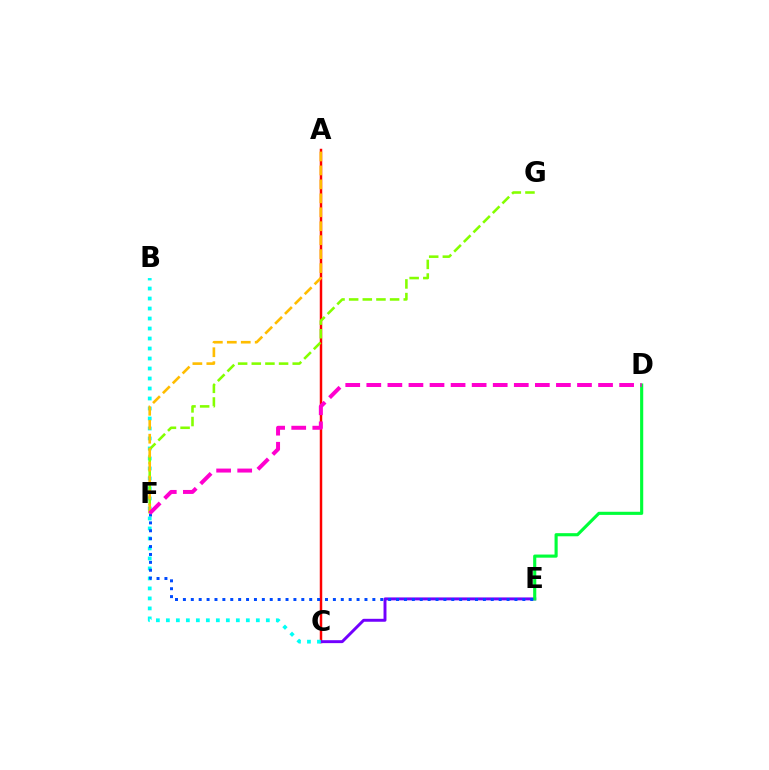{('A', 'C'): [{'color': '#ff0000', 'line_style': 'solid', 'thickness': 1.79}], ('C', 'E'): [{'color': '#7200ff', 'line_style': 'solid', 'thickness': 2.11}], ('D', 'E'): [{'color': '#00ff39', 'line_style': 'solid', 'thickness': 2.25}], ('B', 'C'): [{'color': '#00fff6', 'line_style': 'dotted', 'thickness': 2.72}], ('F', 'G'): [{'color': '#84ff00', 'line_style': 'dashed', 'thickness': 1.85}], ('E', 'F'): [{'color': '#004bff', 'line_style': 'dotted', 'thickness': 2.14}], ('A', 'F'): [{'color': '#ffbd00', 'line_style': 'dashed', 'thickness': 1.9}], ('D', 'F'): [{'color': '#ff00cf', 'line_style': 'dashed', 'thickness': 2.86}]}